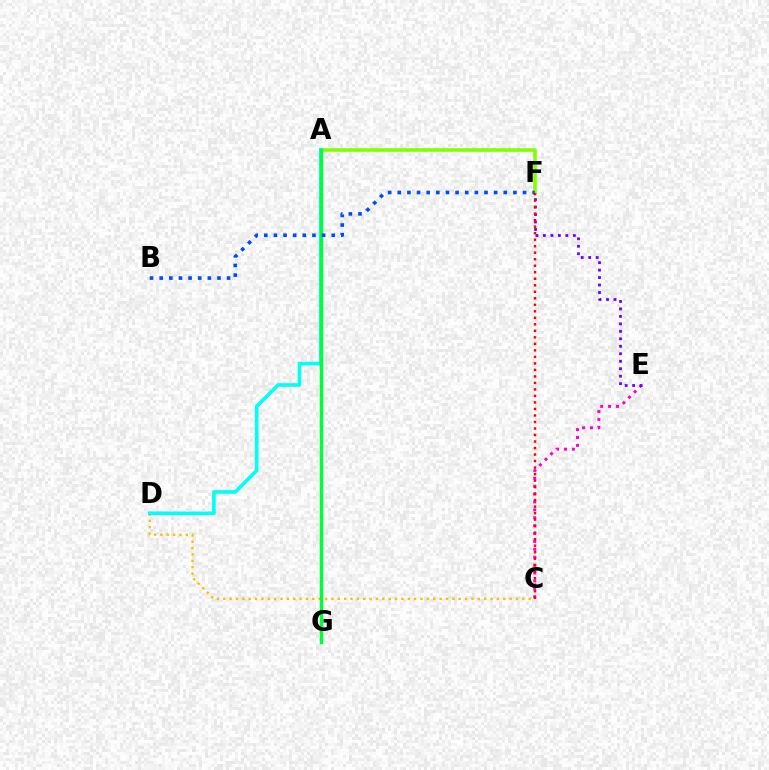{('C', 'D'): [{'color': '#ffbd00', 'line_style': 'dotted', 'thickness': 1.73}], ('A', 'F'): [{'color': '#84ff00', 'line_style': 'solid', 'thickness': 2.6}], ('C', 'E'): [{'color': '#ff00cf', 'line_style': 'dotted', 'thickness': 2.15}], ('A', 'D'): [{'color': '#00fff6', 'line_style': 'solid', 'thickness': 2.62}], ('A', 'G'): [{'color': '#00ff39', 'line_style': 'solid', 'thickness': 2.48}], ('B', 'F'): [{'color': '#004bff', 'line_style': 'dotted', 'thickness': 2.62}], ('E', 'F'): [{'color': '#7200ff', 'line_style': 'dotted', 'thickness': 2.03}], ('C', 'F'): [{'color': '#ff0000', 'line_style': 'dotted', 'thickness': 1.77}]}